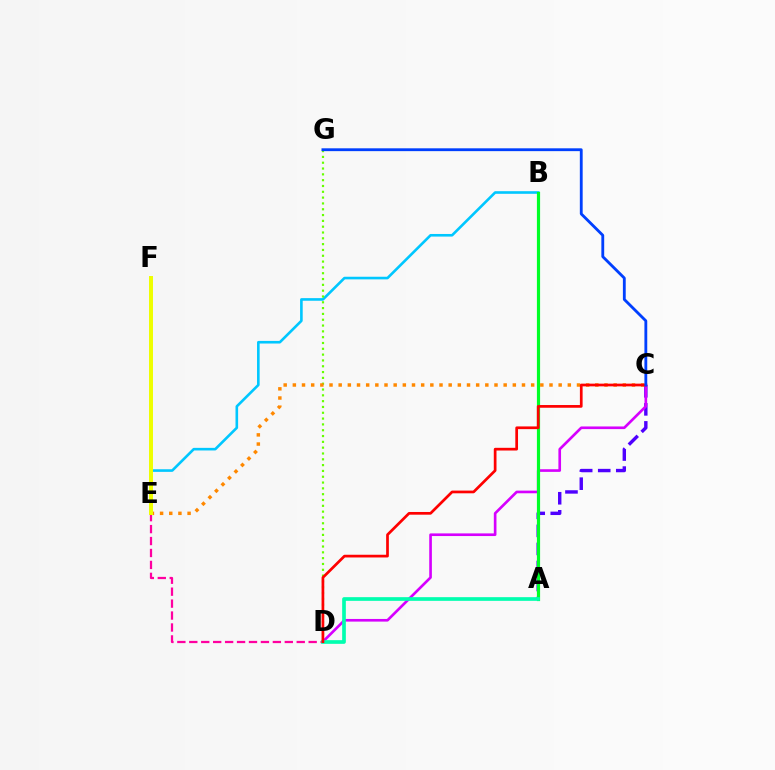{('B', 'E'): [{'color': '#00c7ff', 'line_style': 'solid', 'thickness': 1.88}], ('A', 'C'): [{'color': '#4f00ff', 'line_style': 'dashed', 'thickness': 2.45}], ('D', 'G'): [{'color': '#66ff00', 'line_style': 'dotted', 'thickness': 1.58}], ('C', 'D'): [{'color': '#d600ff', 'line_style': 'solid', 'thickness': 1.91}, {'color': '#ff0000', 'line_style': 'solid', 'thickness': 1.95}], ('A', 'B'): [{'color': '#00ff27', 'line_style': 'solid', 'thickness': 2.29}], ('D', 'E'): [{'color': '#ff00a0', 'line_style': 'dashed', 'thickness': 1.62}], ('C', 'E'): [{'color': '#ff8800', 'line_style': 'dotted', 'thickness': 2.49}], ('E', 'F'): [{'color': '#eeff00', 'line_style': 'solid', 'thickness': 2.86}], ('A', 'D'): [{'color': '#00ffaf', 'line_style': 'solid', 'thickness': 2.64}], ('C', 'G'): [{'color': '#003fff', 'line_style': 'solid', 'thickness': 2.04}]}